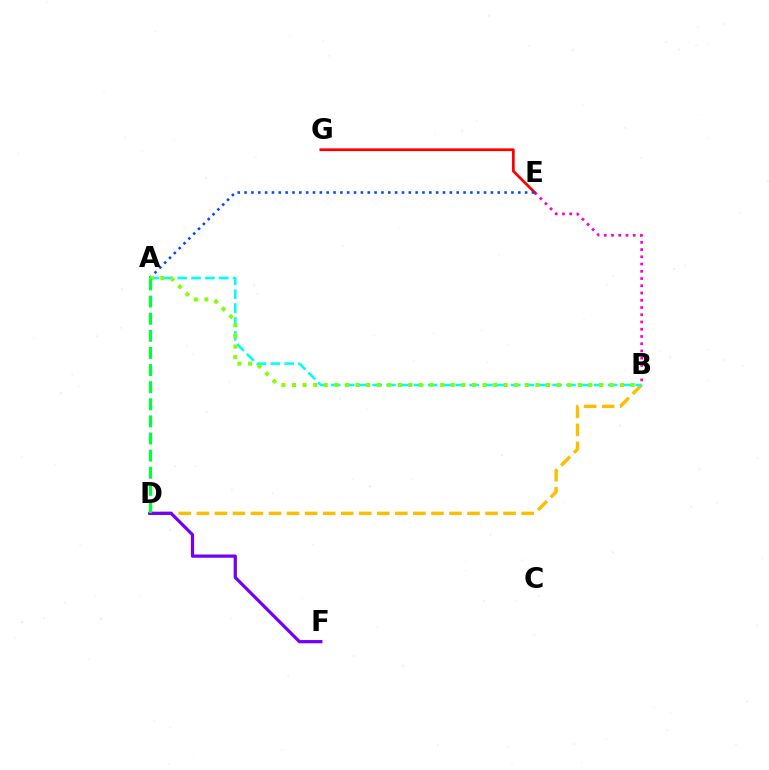{('B', 'E'): [{'color': '#ff00cf', 'line_style': 'dotted', 'thickness': 1.97}], ('E', 'G'): [{'color': '#ff0000', 'line_style': 'solid', 'thickness': 1.98}], ('B', 'D'): [{'color': '#ffbd00', 'line_style': 'dashed', 'thickness': 2.45}], ('A', 'B'): [{'color': '#00fff6', 'line_style': 'dashed', 'thickness': 1.88}, {'color': '#84ff00', 'line_style': 'dotted', 'thickness': 2.88}], ('A', 'E'): [{'color': '#004bff', 'line_style': 'dotted', 'thickness': 1.86}], ('D', 'F'): [{'color': '#7200ff', 'line_style': 'solid', 'thickness': 2.32}], ('A', 'D'): [{'color': '#00ff39', 'line_style': 'dashed', 'thickness': 2.33}]}